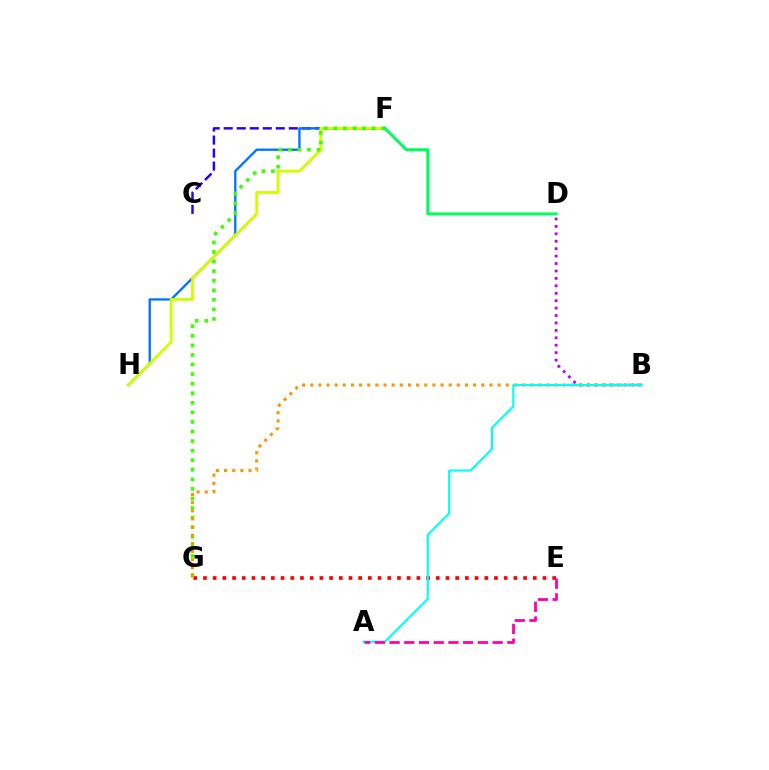{('C', 'F'): [{'color': '#2500ff', 'line_style': 'dashed', 'thickness': 1.77}], ('F', 'H'): [{'color': '#0074ff', 'line_style': 'solid', 'thickness': 1.67}, {'color': '#d1ff00', 'line_style': 'solid', 'thickness': 2.07}], ('B', 'D'): [{'color': '#b900ff', 'line_style': 'dotted', 'thickness': 2.02}], ('E', 'G'): [{'color': '#ff0000', 'line_style': 'dotted', 'thickness': 2.64}], ('F', 'G'): [{'color': '#3dff00', 'line_style': 'dotted', 'thickness': 2.6}], ('B', 'G'): [{'color': '#ff9400', 'line_style': 'dotted', 'thickness': 2.21}], ('A', 'B'): [{'color': '#00fff6', 'line_style': 'solid', 'thickness': 1.53}], ('D', 'F'): [{'color': '#00ff5c', 'line_style': 'solid', 'thickness': 2.15}], ('A', 'E'): [{'color': '#ff00ac', 'line_style': 'dashed', 'thickness': 2.0}]}